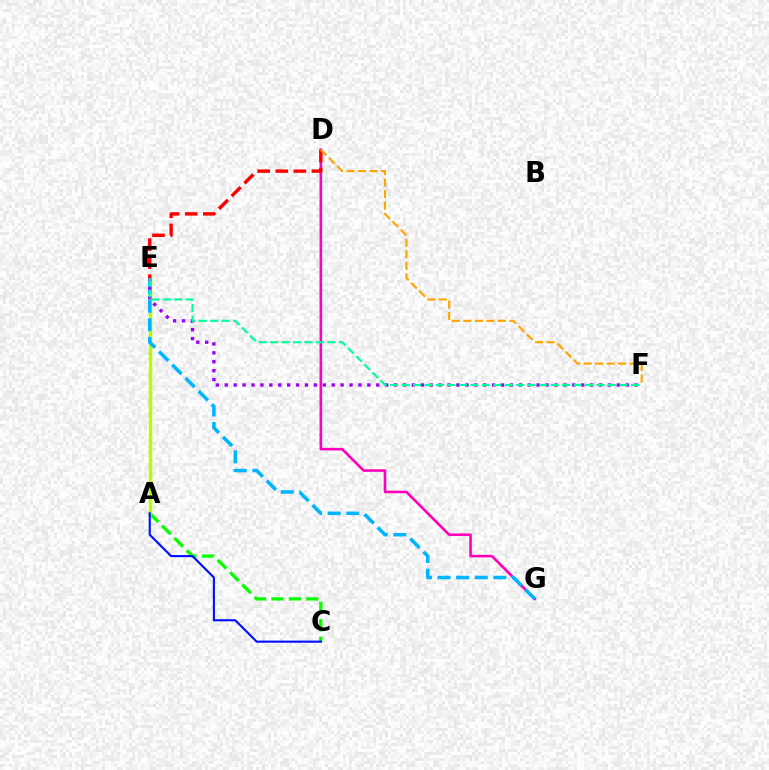{('A', 'C'): [{'color': '#08ff00', 'line_style': 'dashed', 'thickness': 2.37}, {'color': '#0010ff', 'line_style': 'solid', 'thickness': 1.53}], ('D', 'G'): [{'color': '#ff00bd', 'line_style': 'solid', 'thickness': 1.88}], ('A', 'E'): [{'color': '#b3ff00', 'line_style': 'solid', 'thickness': 2.45}], ('E', 'G'): [{'color': '#00b5ff', 'line_style': 'dashed', 'thickness': 2.53}], ('E', 'F'): [{'color': '#9b00ff', 'line_style': 'dotted', 'thickness': 2.42}, {'color': '#00ff9d', 'line_style': 'dashed', 'thickness': 1.56}], ('D', 'E'): [{'color': '#ff0000', 'line_style': 'dashed', 'thickness': 2.45}], ('D', 'F'): [{'color': '#ffa500', 'line_style': 'dashed', 'thickness': 1.56}]}